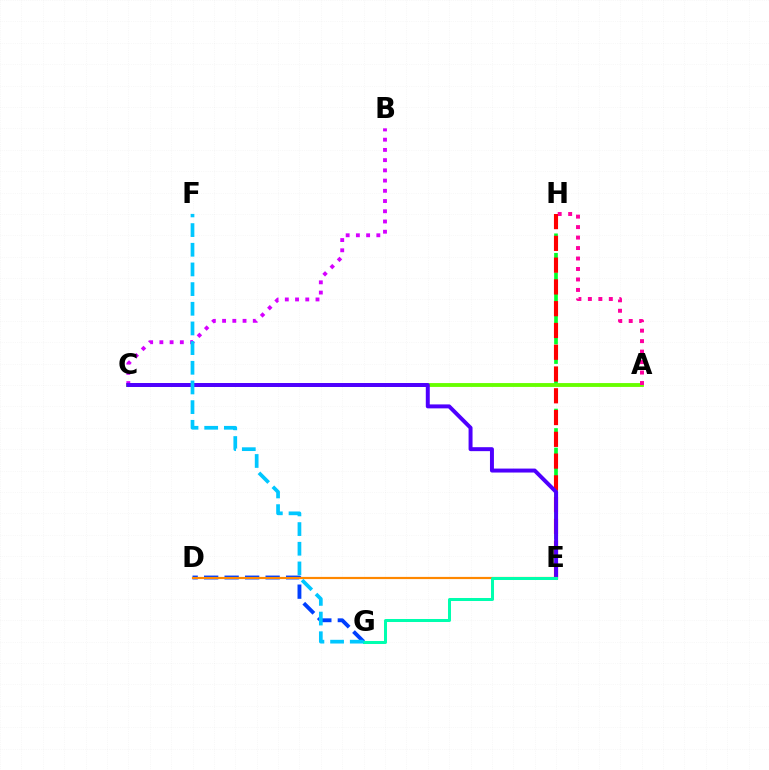{('A', 'C'): [{'color': '#eeff00', 'line_style': 'solid', 'thickness': 1.76}, {'color': '#66ff00', 'line_style': 'solid', 'thickness': 2.76}], ('B', 'C'): [{'color': '#d600ff', 'line_style': 'dotted', 'thickness': 2.78}], ('D', 'G'): [{'color': '#003fff', 'line_style': 'dashed', 'thickness': 2.78}], ('A', 'H'): [{'color': '#ff00a0', 'line_style': 'dotted', 'thickness': 2.85}], ('E', 'H'): [{'color': '#00ff27', 'line_style': 'dashed', 'thickness': 2.65}, {'color': '#ff0000', 'line_style': 'dashed', 'thickness': 2.96}], ('C', 'E'): [{'color': '#4f00ff', 'line_style': 'solid', 'thickness': 2.85}], ('D', 'E'): [{'color': '#ff8800', 'line_style': 'solid', 'thickness': 1.58}], ('E', 'G'): [{'color': '#00ffaf', 'line_style': 'solid', 'thickness': 2.16}], ('F', 'G'): [{'color': '#00c7ff', 'line_style': 'dashed', 'thickness': 2.67}]}